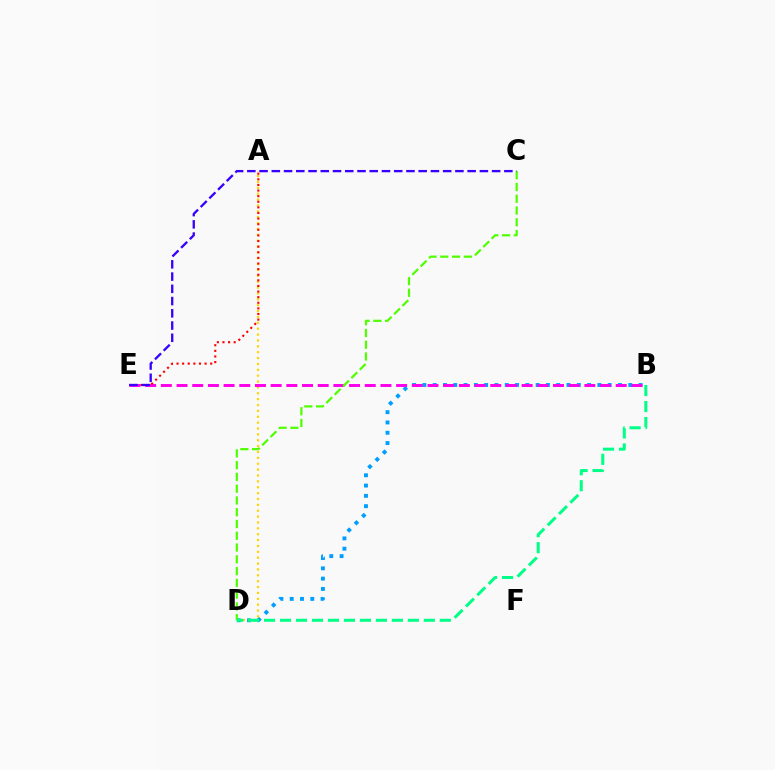{('B', 'D'): [{'color': '#009eff', 'line_style': 'dotted', 'thickness': 2.8}, {'color': '#00ff86', 'line_style': 'dashed', 'thickness': 2.17}], ('A', 'D'): [{'color': '#ffd500', 'line_style': 'dotted', 'thickness': 1.6}], ('B', 'E'): [{'color': '#ff00ed', 'line_style': 'dashed', 'thickness': 2.13}], ('C', 'D'): [{'color': '#4fff00', 'line_style': 'dashed', 'thickness': 1.6}], ('A', 'E'): [{'color': '#ff0000', 'line_style': 'dotted', 'thickness': 1.52}], ('C', 'E'): [{'color': '#3700ff', 'line_style': 'dashed', 'thickness': 1.66}]}